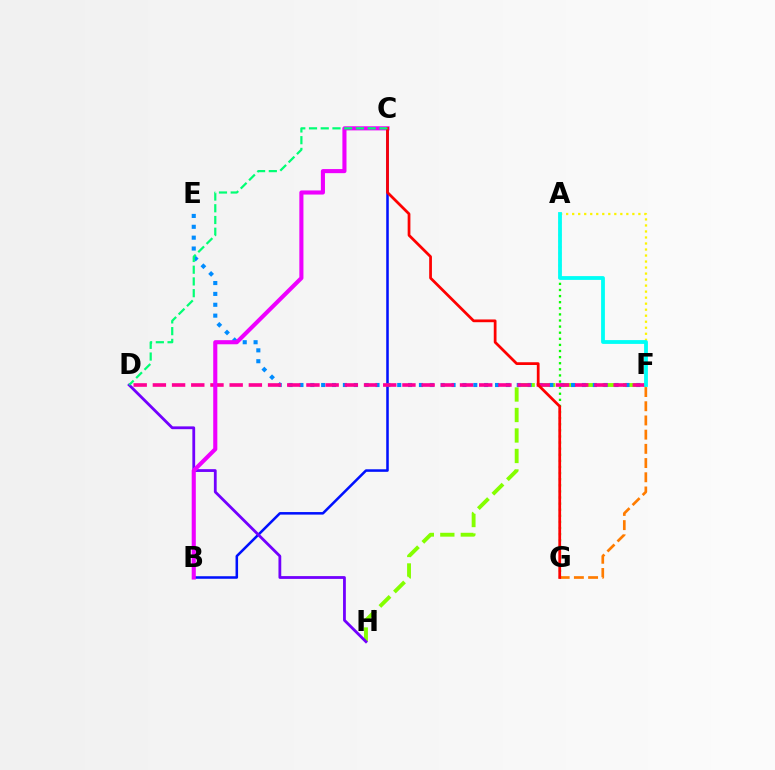{('A', 'F'): [{'color': '#fcf500', 'line_style': 'dotted', 'thickness': 1.64}, {'color': '#00fff6', 'line_style': 'solid', 'thickness': 2.74}], ('B', 'C'): [{'color': '#0010ff', 'line_style': 'solid', 'thickness': 1.83}, {'color': '#ee00ff', 'line_style': 'solid', 'thickness': 2.95}], ('F', 'H'): [{'color': '#84ff00', 'line_style': 'dashed', 'thickness': 2.78}], ('E', 'F'): [{'color': '#008cff', 'line_style': 'dotted', 'thickness': 2.95}], ('A', 'G'): [{'color': '#08ff00', 'line_style': 'dotted', 'thickness': 1.66}], ('D', 'H'): [{'color': '#7200ff', 'line_style': 'solid', 'thickness': 2.01}], ('F', 'G'): [{'color': '#ff7c00', 'line_style': 'dashed', 'thickness': 1.93}], ('D', 'F'): [{'color': '#ff0094', 'line_style': 'dashed', 'thickness': 2.61}], ('C', 'G'): [{'color': '#ff0000', 'line_style': 'solid', 'thickness': 1.98}], ('C', 'D'): [{'color': '#00ff74', 'line_style': 'dashed', 'thickness': 1.59}]}